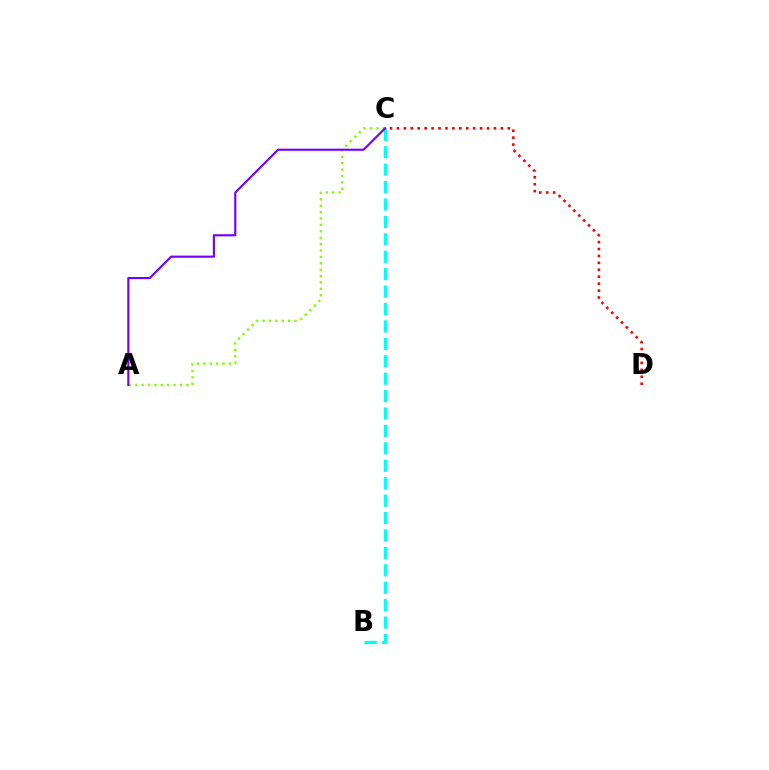{('C', 'D'): [{'color': '#ff0000', 'line_style': 'dotted', 'thickness': 1.88}], ('B', 'C'): [{'color': '#00fff6', 'line_style': 'dashed', 'thickness': 2.37}], ('A', 'C'): [{'color': '#84ff00', 'line_style': 'dotted', 'thickness': 1.74}, {'color': '#7200ff', 'line_style': 'solid', 'thickness': 1.53}]}